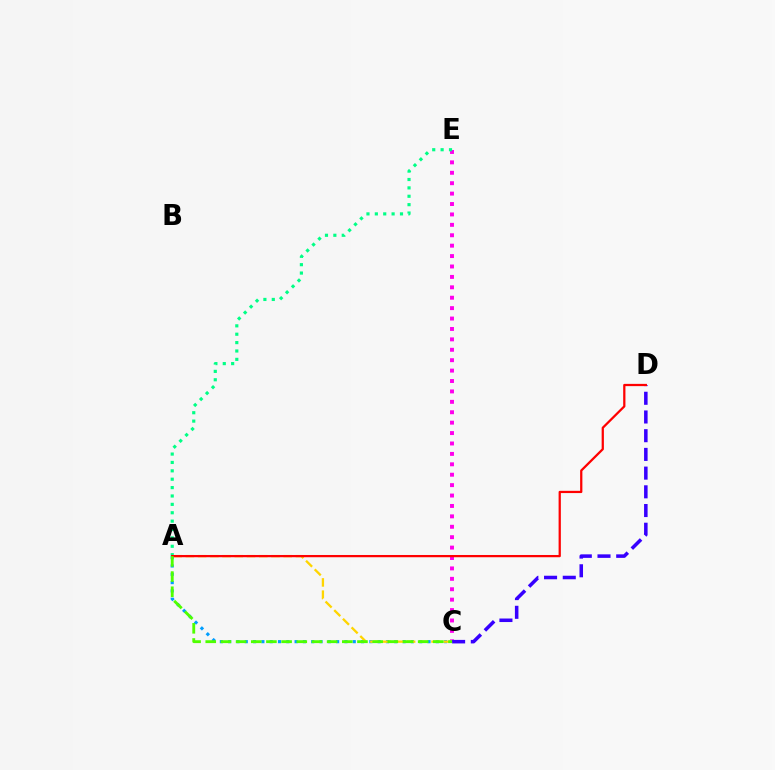{('A', 'C'): [{'color': '#009eff', 'line_style': 'dotted', 'thickness': 2.26}, {'color': '#ffd500', 'line_style': 'dashed', 'thickness': 1.66}, {'color': '#4fff00', 'line_style': 'dashed', 'thickness': 2.06}], ('C', 'E'): [{'color': '#ff00ed', 'line_style': 'dotted', 'thickness': 2.83}], ('C', 'D'): [{'color': '#3700ff', 'line_style': 'dashed', 'thickness': 2.54}], ('A', 'E'): [{'color': '#00ff86', 'line_style': 'dotted', 'thickness': 2.28}], ('A', 'D'): [{'color': '#ff0000', 'line_style': 'solid', 'thickness': 1.62}]}